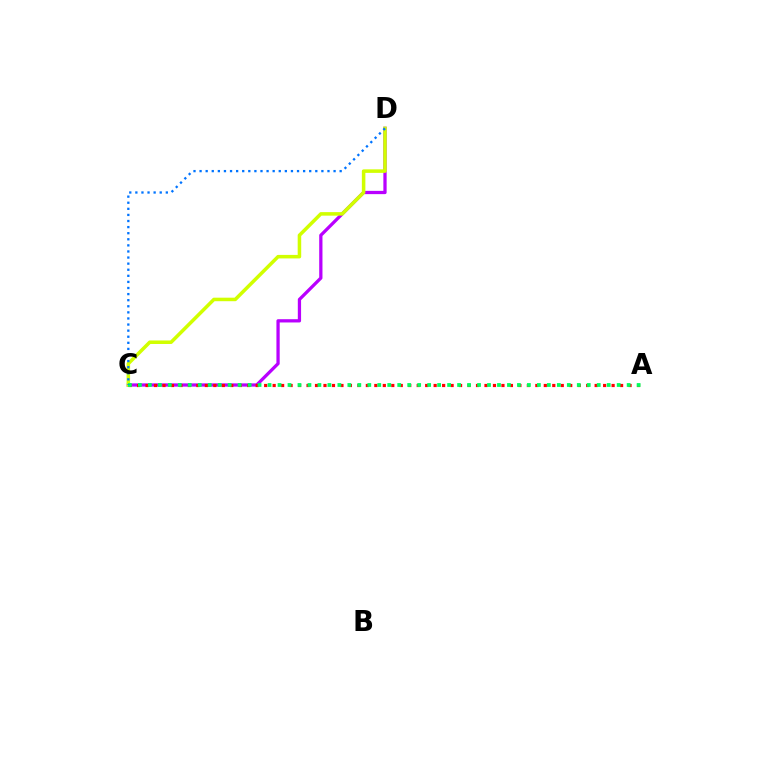{('C', 'D'): [{'color': '#b900ff', 'line_style': 'solid', 'thickness': 2.35}, {'color': '#d1ff00', 'line_style': 'solid', 'thickness': 2.54}, {'color': '#0074ff', 'line_style': 'dotted', 'thickness': 1.65}], ('A', 'C'): [{'color': '#ff0000', 'line_style': 'dotted', 'thickness': 2.3}, {'color': '#00ff5c', 'line_style': 'dotted', 'thickness': 2.71}]}